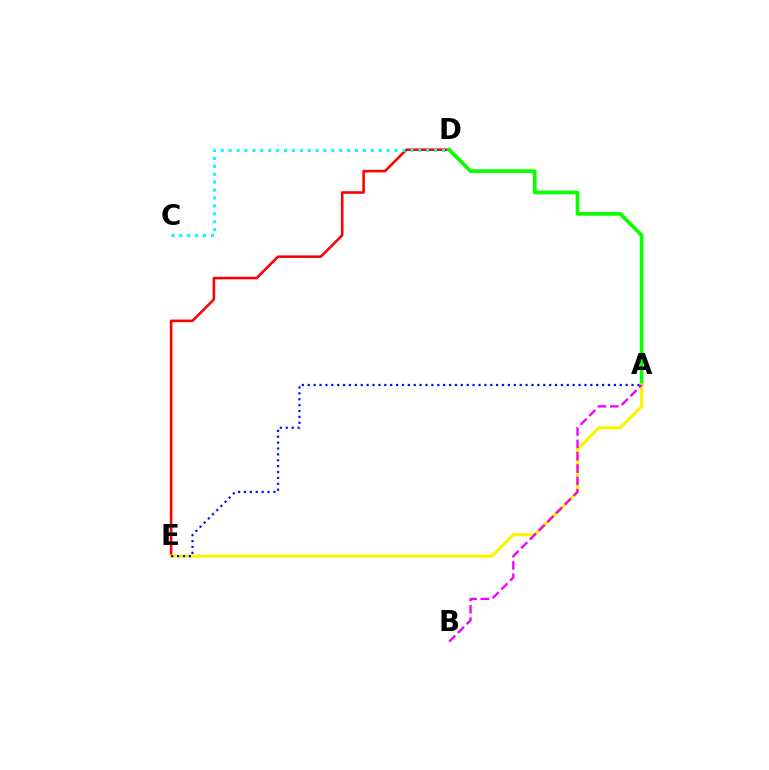{('D', 'E'): [{'color': '#ff0000', 'line_style': 'solid', 'thickness': 1.85}], ('A', 'D'): [{'color': '#08ff00', 'line_style': 'solid', 'thickness': 2.65}], ('A', 'E'): [{'color': '#fcf500', 'line_style': 'solid', 'thickness': 2.27}, {'color': '#0010ff', 'line_style': 'dotted', 'thickness': 1.6}], ('C', 'D'): [{'color': '#00fff6', 'line_style': 'dotted', 'thickness': 2.15}], ('A', 'B'): [{'color': '#ee00ff', 'line_style': 'dashed', 'thickness': 1.68}]}